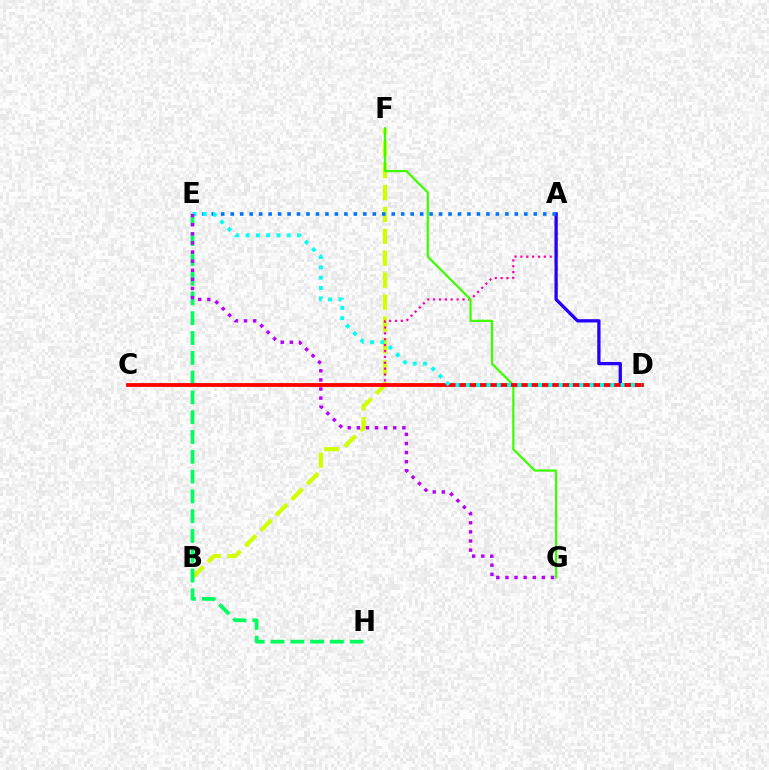{('B', 'F'): [{'color': '#d1ff00', 'line_style': 'dashed', 'thickness': 2.98}], ('A', 'C'): [{'color': '#ff00ac', 'line_style': 'dotted', 'thickness': 1.6}], ('E', 'H'): [{'color': '#00ff5c', 'line_style': 'dashed', 'thickness': 2.69}], ('C', 'D'): [{'color': '#ff9400', 'line_style': 'solid', 'thickness': 1.69}, {'color': '#ff0000', 'line_style': 'solid', 'thickness': 2.73}], ('F', 'G'): [{'color': '#3dff00', 'line_style': 'solid', 'thickness': 1.6}], ('A', 'D'): [{'color': '#2500ff', 'line_style': 'solid', 'thickness': 2.37}], ('A', 'E'): [{'color': '#0074ff', 'line_style': 'dotted', 'thickness': 2.57}], ('D', 'E'): [{'color': '#00fff6', 'line_style': 'dotted', 'thickness': 2.8}], ('E', 'G'): [{'color': '#b900ff', 'line_style': 'dotted', 'thickness': 2.47}]}